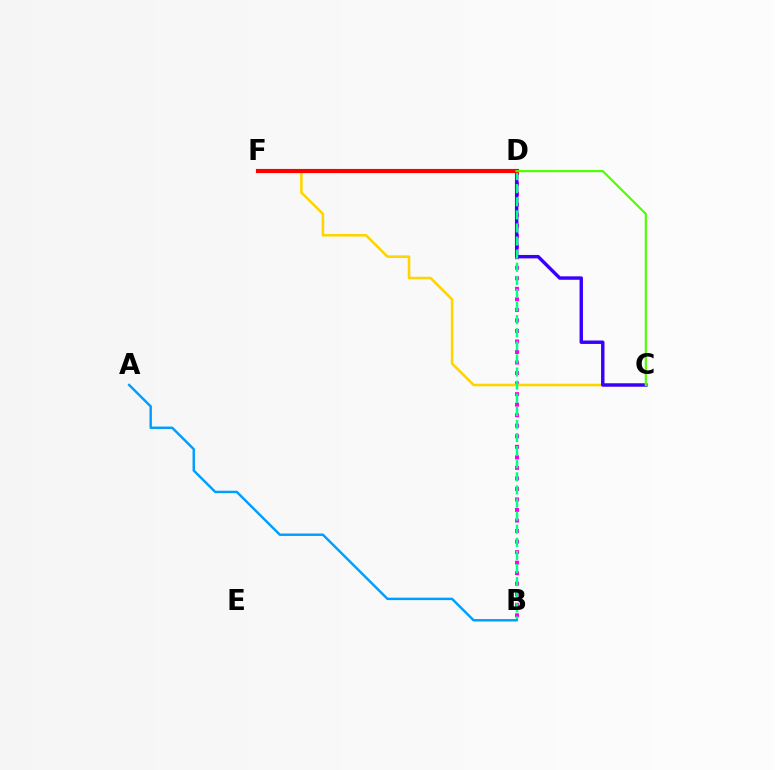{('B', 'D'): [{'color': '#ff00ed', 'line_style': 'dotted', 'thickness': 2.86}, {'color': '#00ff86', 'line_style': 'dashed', 'thickness': 1.78}], ('C', 'F'): [{'color': '#ffd500', 'line_style': 'solid', 'thickness': 1.86}], ('C', 'D'): [{'color': '#3700ff', 'line_style': 'solid', 'thickness': 2.47}, {'color': '#4fff00', 'line_style': 'solid', 'thickness': 1.56}], ('D', 'F'): [{'color': '#ff0000', 'line_style': 'solid', 'thickness': 2.97}], ('A', 'B'): [{'color': '#009eff', 'line_style': 'solid', 'thickness': 1.76}]}